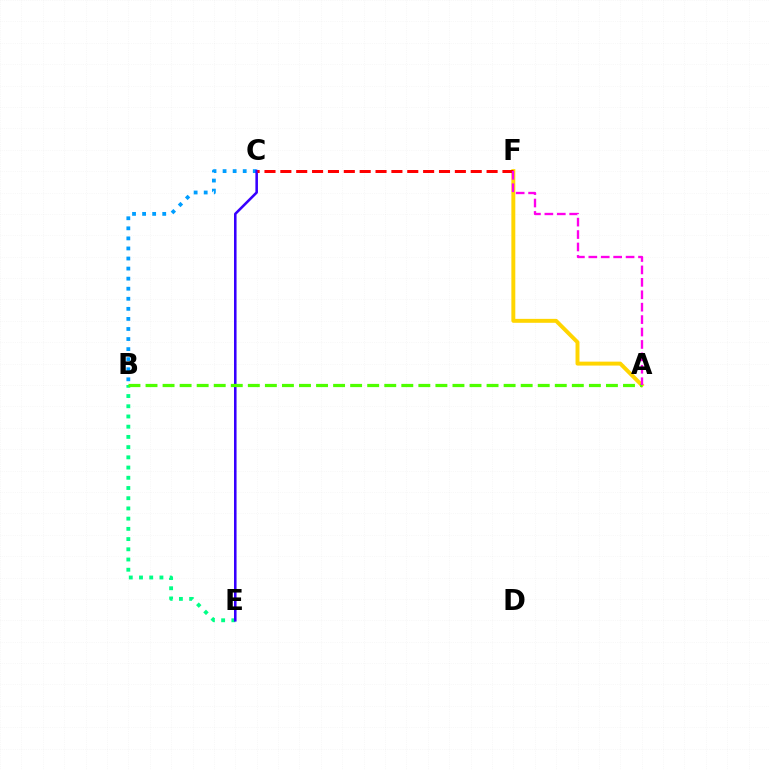{('B', 'C'): [{'color': '#009eff', 'line_style': 'dotted', 'thickness': 2.73}], ('B', 'E'): [{'color': '#00ff86', 'line_style': 'dotted', 'thickness': 2.78}], ('C', 'E'): [{'color': '#3700ff', 'line_style': 'solid', 'thickness': 1.85}], ('A', 'F'): [{'color': '#ffd500', 'line_style': 'solid', 'thickness': 2.84}, {'color': '#ff00ed', 'line_style': 'dashed', 'thickness': 1.69}], ('C', 'F'): [{'color': '#ff0000', 'line_style': 'dashed', 'thickness': 2.16}], ('A', 'B'): [{'color': '#4fff00', 'line_style': 'dashed', 'thickness': 2.32}]}